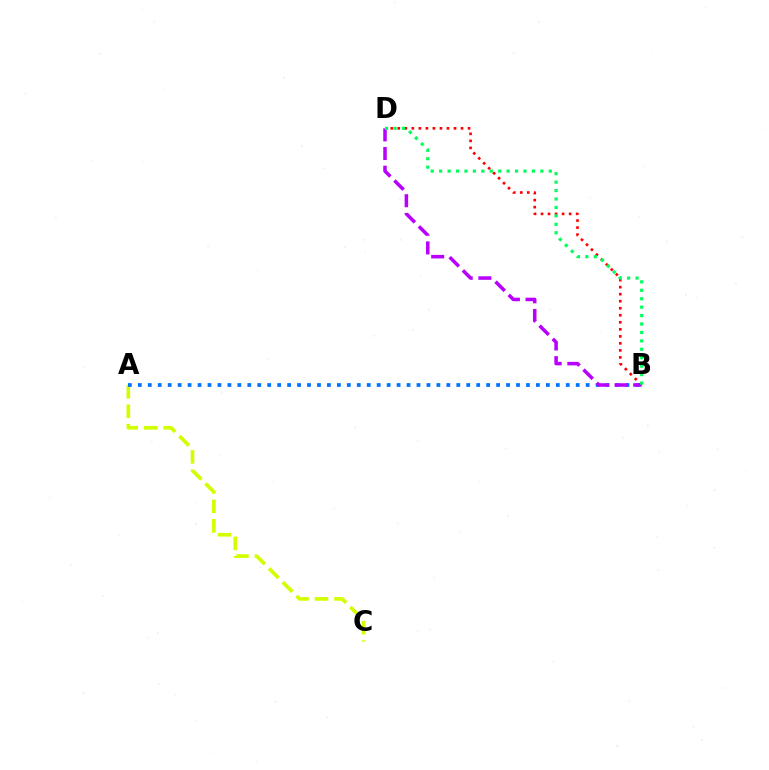{('B', 'D'): [{'color': '#ff0000', 'line_style': 'dotted', 'thickness': 1.91}, {'color': '#b900ff', 'line_style': 'dashed', 'thickness': 2.54}, {'color': '#00ff5c', 'line_style': 'dotted', 'thickness': 2.29}], ('A', 'C'): [{'color': '#d1ff00', 'line_style': 'dashed', 'thickness': 2.64}], ('A', 'B'): [{'color': '#0074ff', 'line_style': 'dotted', 'thickness': 2.7}]}